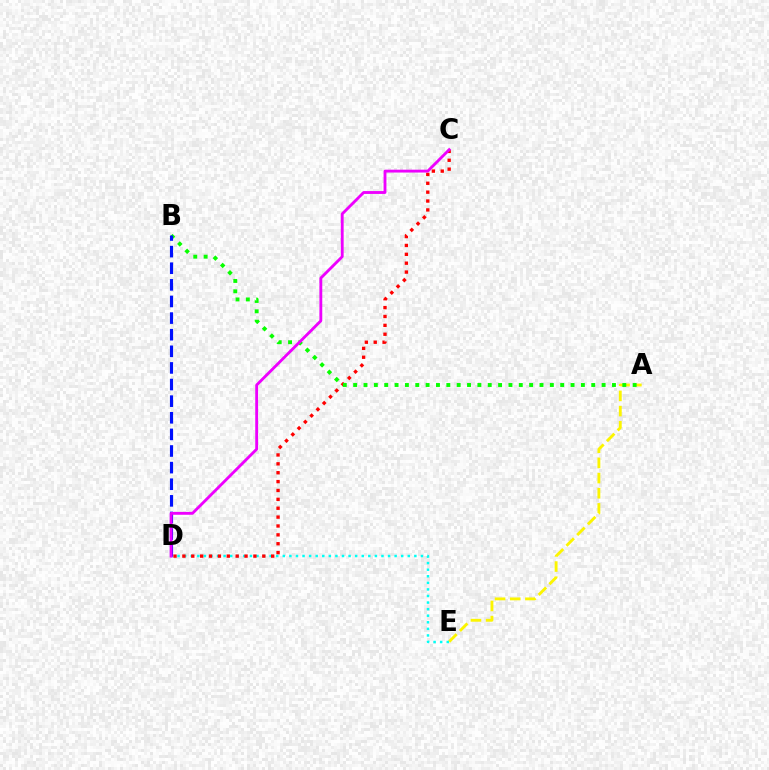{('A', 'E'): [{'color': '#fcf500', 'line_style': 'dashed', 'thickness': 2.06}], ('D', 'E'): [{'color': '#00fff6', 'line_style': 'dotted', 'thickness': 1.79}], ('C', 'D'): [{'color': '#ff0000', 'line_style': 'dotted', 'thickness': 2.41}, {'color': '#ee00ff', 'line_style': 'solid', 'thickness': 2.06}], ('A', 'B'): [{'color': '#08ff00', 'line_style': 'dotted', 'thickness': 2.81}], ('B', 'D'): [{'color': '#0010ff', 'line_style': 'dashed', 'thickness': 2.26}]}